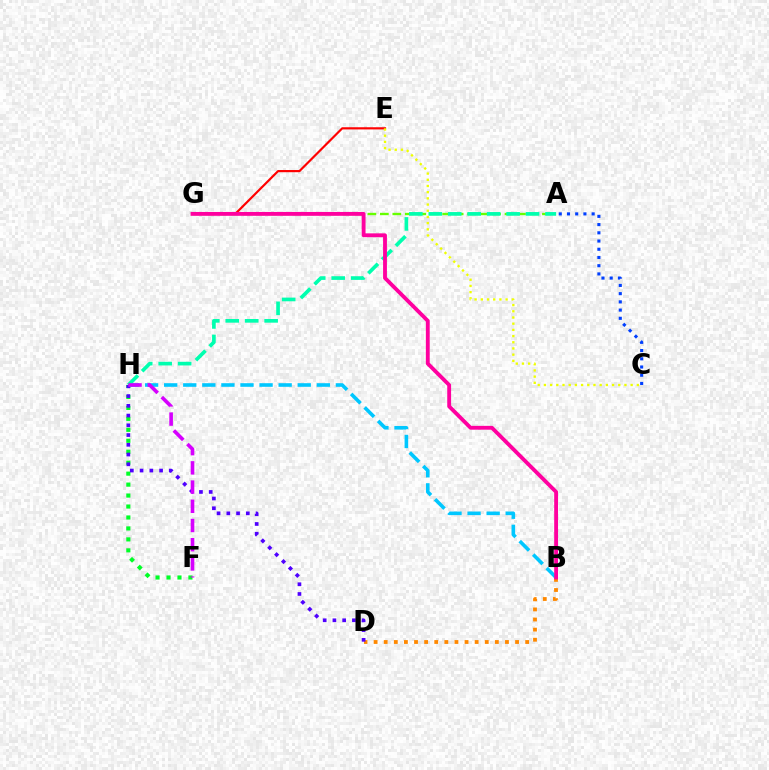{('E', 'G'): [{'color': '#ff0000', 'line_style': 'solid', 'thickness': 1.57}], ('A', 'G'): [{'color': '#66ff00', 'line_style': 'dashed', 'thickness': 1.69}], ('B', 'D'): [{'color': '#ff8800', 'line_style': 'dotted', 'thickness': 2.75}], ('F', 'H'): [{'color': '#00ff27', 'line_style': 'dotted', 'thickness': 2.98}, {'color': '#d600ff', 'line_style': 'dashed', 'thickness': 2.61}], ('B', 'H'): [{'color': '#00c7ff', 'line_style': 'dashed', 'thickness': 2.59}], ('A', 'H'): [{'color': '#00ffaf', 'line_style': 'dashed', 'thickness': 2.64}], ('B', 'G'): [{'color': '#ff00a0', 'line_style': 'solid', 'thickness': 2.77}], ('A', 'C'): [{'color': '#003fff', 'line_style': 'dotted', 'thickness': 2.23}], ('D', 'H'): [{'color': '#4f00ff', 'line_style': 'dotted', 'thickness': 2.65}], ('C', 'E'): [{'color': '#eeff00', 'line_style': 'dotted', 'thickness': 1.68}]}